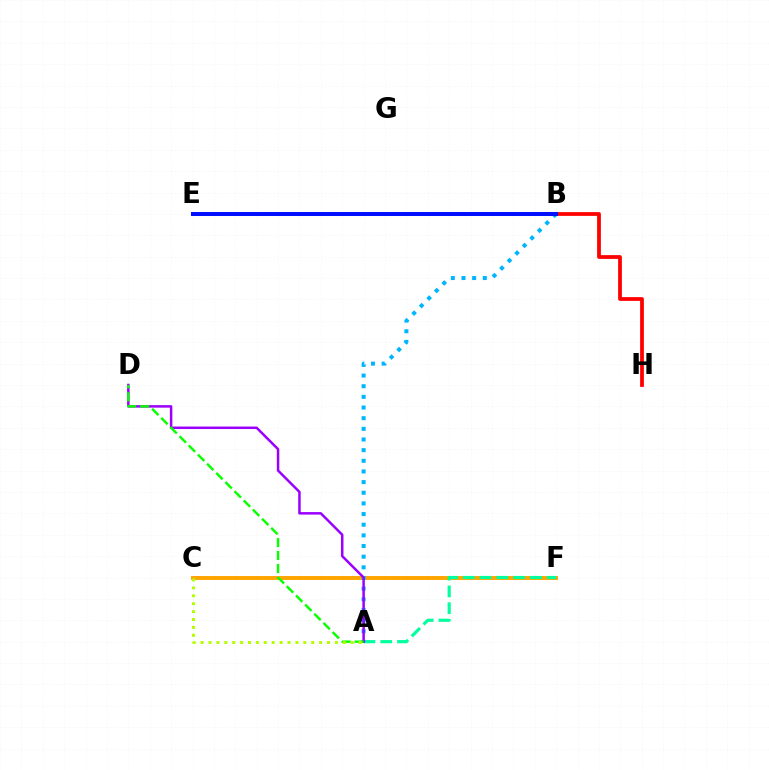{('C', 'F'): [{'color': '#ffa500', 'line_style': 'solid', 'thickness': 2.84}], ('B', 'E'): [{'color': '#ff00bd', 'line_style': 'dashed', 'thickness': 1.79}, {'color': '#0010ff', 'line_style': 'solid', 'thickness': 2.89}], ('B', 'H'): [{'color': '#ff0000', 'line_style': 'solid', 'thickness': 2.71}], ('A', 'F'): [{'color': '#00ff9d', 'line_style': 'dashed', 'thickness': 2.28}], ('A', 'B'): [{'color': '#00b5ff', 'line_style': 'dotted', 'thickness': 2.89}], ('A', 'D'): [{'color': '#9b00ff', 'line_style': 'solid', 'thickness': 1.8}, {'color': '#08ff00', 'line_style': 'dashed', 'thickness': 1.76}], ('A', 'C'): [{'color': '#b3ff00', 'line_style': 'dotted', 'thickness': 2.15}]}